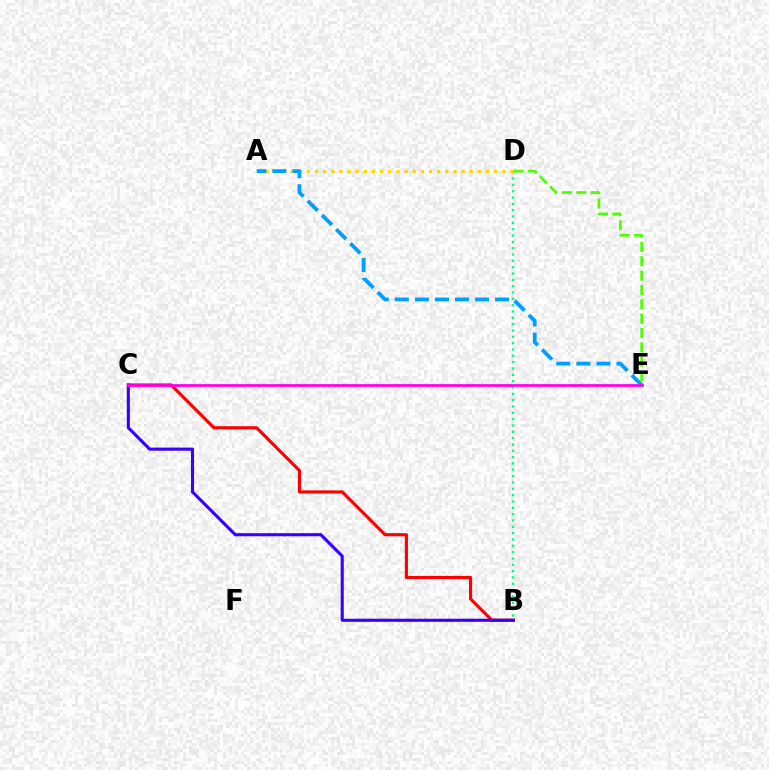{('B', 'D'): [{'color': '#00ff86', 'line_style': 'dotted', 'thickness': 1.72}], ('A', 'D'): [{'color': '#ffd500', 'line_style': 'dotted', 'thickness': 2.21}], ('B', 'C'): [{'color': '#ff0000', 'line_style': 'solid', 'thickness': 2.26}, {'color': '#3700ff', 'line_style': 'solid', 'thickness': 2.23}], ('A', 'E'): [{'color': '#009eff', 'line_style': 'dashed', 'thickness': 2.72}], ('D', 'E'): [{'color': '#4fff00', 'line_style': 'dashed', 'thickness': 1.95}], ('C', 'E'): [{'color': '#ff00ed', 'line_style': 'solid', 'thickness': 1.98}]}